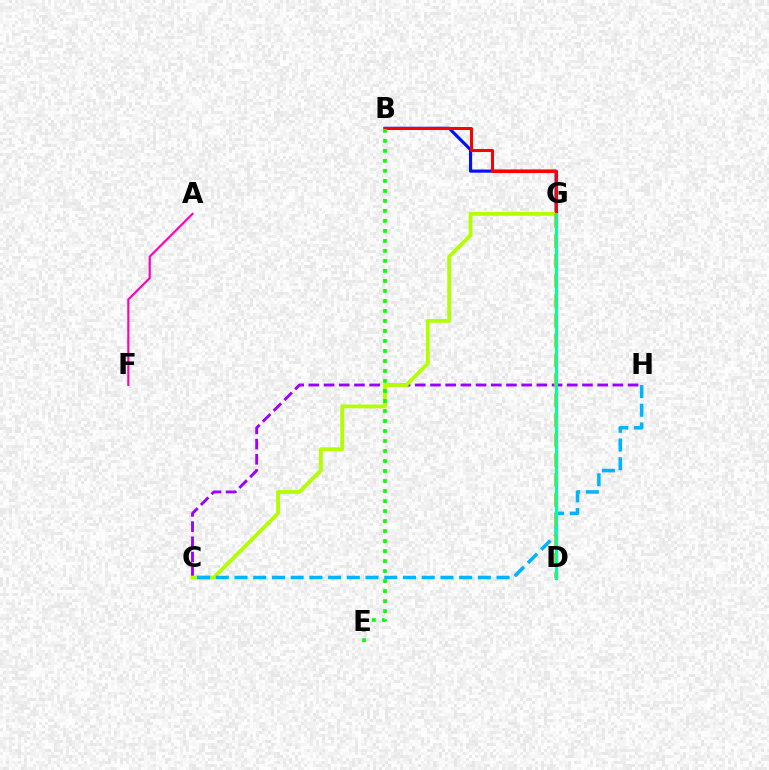{('A', 'F'): [{'color': '#ff00bd', 'line_style': 'solid', 'thickness': 1.56}], ('C', 'H'): [{'color': '#9b00ff', 'line_style': 'dashed', 'thickness': 2.07}, {'color': '#00b5ff', 'line_style': 'dashed', 'thickness': 2.54}], ('B', 'G'): [{'color': '#0010ff', 'line_style': 'solid', 'thickness': 2.27}, {'color': '#ff0000', 'line_style': 'solid', 'thickness': 2.19}], ('C', 'G'): [{'color': '#b3ff00', 'line_style': 'solid', 'thickness': 2.72}], ('D', 'G'): [{'color': '#ffa500', 'line_style': 'dashed', 'thickness': 2.71}, {'color': '#00ff9d', 'line_style': 'solid', 'thickness': 2.24}], ('B', 'E'): [{'color': '#08ff00', 'line_style': 'dotted', 'thickness': 2.72}]}